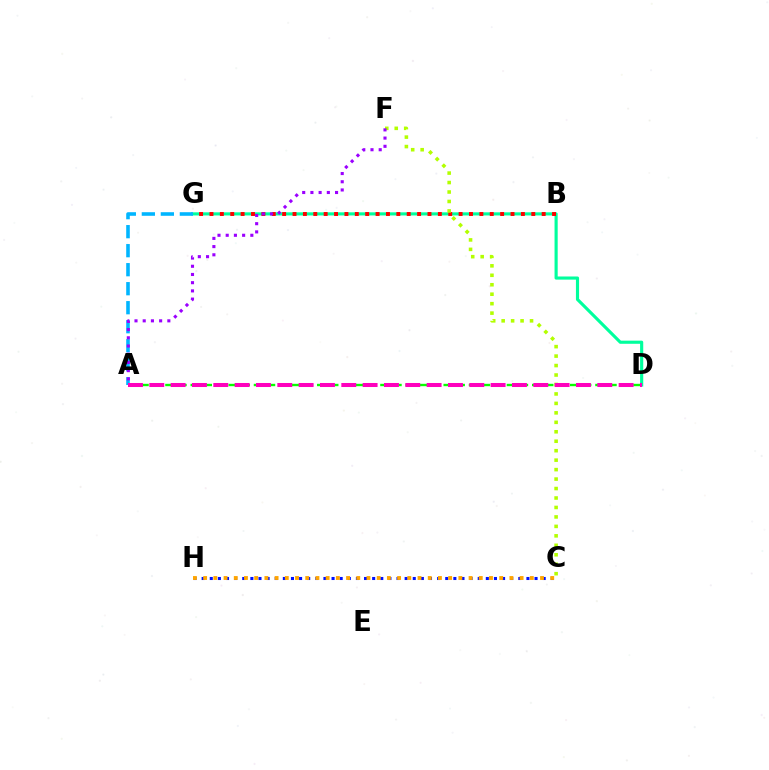{('C', 'H'): [{'color': '#0010ff', 'line_style': 'dotted', 'thickness': 2.21}, {'color': '#ffa500', 'line_style': 'dotted', 'thickness': 2.77}], ('D', 'G'): [{'color': '#00ff9d', 'line_style': 'solid', 'thickness': 2.26}], ('A', 'G'): [{'color': '#00b5ff', 'line_style': 'dashed', 'thickness': 2.58}], ('B', 'G'): [{'color': '#ff0000', 'line_style': 'dotted', 'thickness': 2.82}], ('C', 'F'): [{'color': '#b3ff00', 'line_style': 'dotted', 'thickness': 2.57}], ('A', 'F'): [{'color': '#9b00ff', 'line_style': 'dotted', 'thickness': 2.23}], ('A', 'D'): [{'color': '#08ff00', 'line_style': 'dashed', 'thickness': 1.72}, {'color': '#ff00bd', 'line_style': 'dashed', 'thickness': 2.9}]}